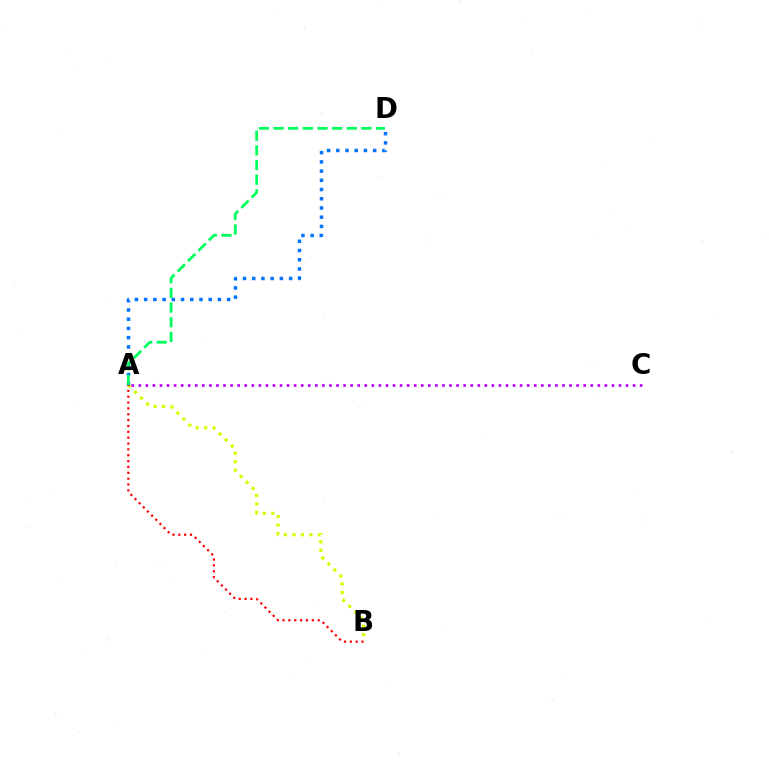{('A', 'B'): [{'color': '#d1ff00', 'line_style': 'dotted', 'thickness': 2.31}, {'color': '#ff0000', 'line_style': 'dotted', 'thickness': 1.59}], ('A', 'C'): [{'color': '#b900ff', 'line_style': 'dotted', 'thickness': 1.92}], ('A', 'D'): [{'color': '#0074ff', 'line_style': 'dotted', 'thickness': 2.5}, {'color': '#00ff5c', 'line_style': 'dashed', 'thickness': 1.99}]}